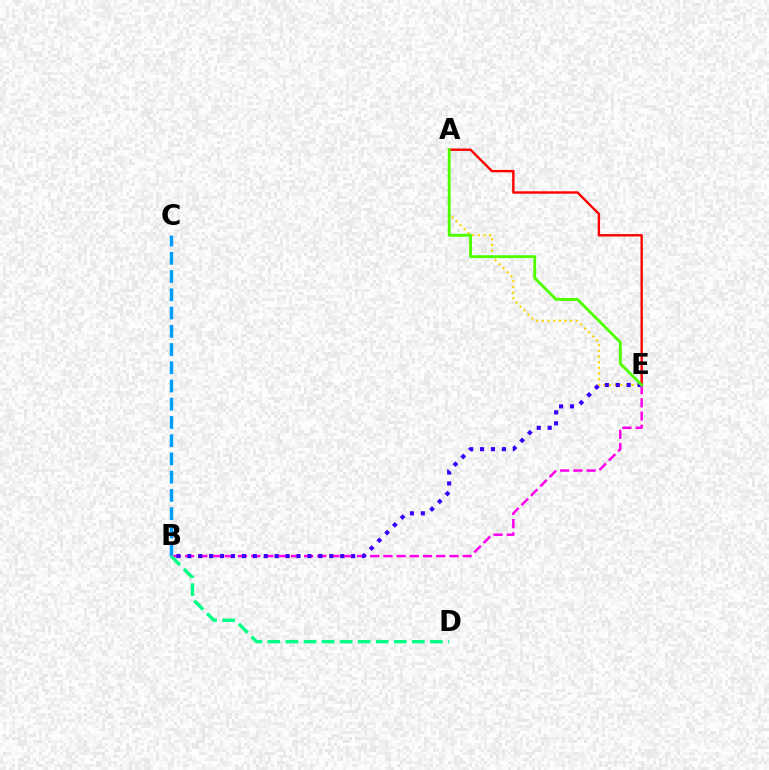{('A', 'E'): [{'color': '#ffd500', 'line_style': 'dotted', 'thickness': 1.54}, {'color': '#ff0000', 'line_style': 'solid', 'thickness': 1.73}, {'color': '#4fff00', 'line_style': 'solid', 'thickness': 2.06}], ('B', 'C'): [{'color': '#009eff', 'line_style': 'dashed', 'thickness': 2.48}], ('B', 'E'): [{'color': '#ff00ed', 'line_style': 'dashed', 'thickness': 1.8}, {'color': '#3700ff', 'line_style': 'dotted', 'thickness': 2.97}], ('B', 'D'): [{'color': '#00ff86', 'line_style': 'dashed', 'thickness': 2.45}]}